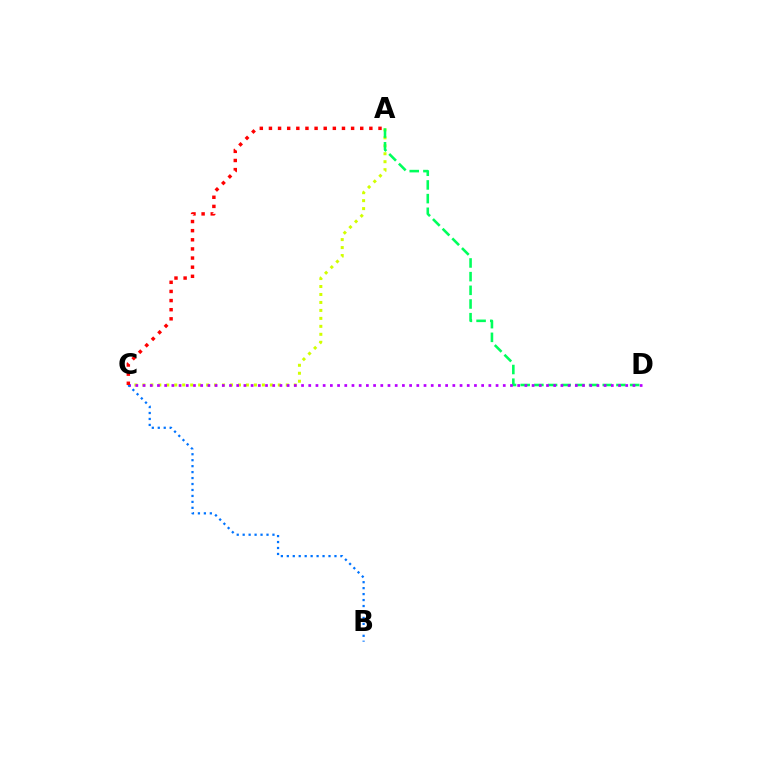{('A', 'C'): [{'color': '#d1ff00', 'line_style': 'dotted', 'thickness': 2.16}, {'color': '#ff0000', 'line_style': 'dotted', 'thickness': 2.48}], ('A', 'D'): [{'color': '#00ff5c', 'line_style': 'dashed', 'thickness': 1.86}], ('C', 'D'): [{'color': '#b900ff', 'line_style': 'dotted', 'thickness': 1.96}], ('B', 'C'): [{'color': '#0074ff', 'line_style': 'dotted', 'thickness': 1.62}]}